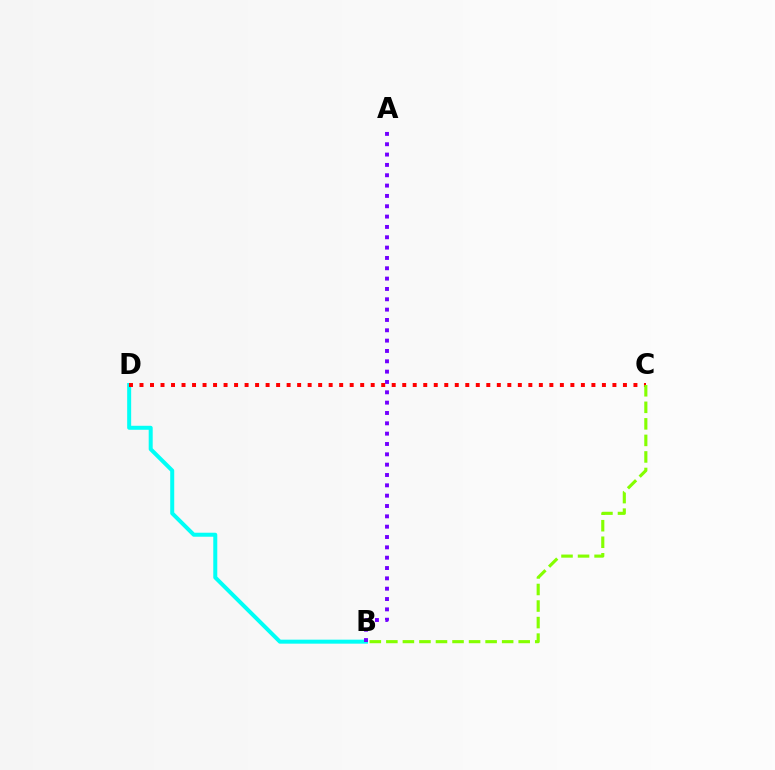{('B', 'D'): [{'color': '#00fff6', 'line_style': 'solid', 'thickness': 2.88}], ('A', 'B'): [{'color': '#7200ff', 'line_style': 'dotted', 'thickness': 2.81}], ('C', 'D'): [{'color': '#ff0000', 'line_style': 'dotted', 'thickness': 2.86}], ('B', 'C'): [{'color': '#84ff00', 'line_style': 'dashed', 'thickness': 2.25}]}